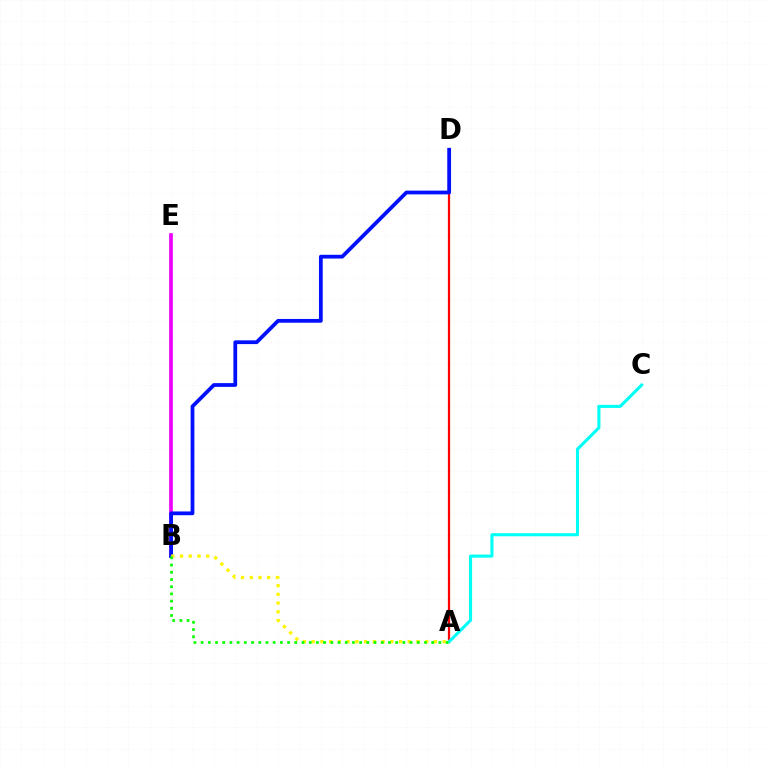{('B', 'E'): [{'color': '#ee00ff', 'line_style': 'solid', 'thickness': 2.65}], ('A', 'D'): [{'color': '#ff0000', 'line_style': 'solid', 'thickness': 1.62}], ('A', 'C'): [{'color': '#00fff6', 'line_style': 'solid', 'thickness': 2.21}], ('B', 'D'): [{'color': '#0010ff', 'line_style': 'solid', 'thickness': 2.71}], ('A', 'B'): [{'color': '#fcf500', 'line_style': 'dotted', 'thickness': 2.37}, {'color': '#08ff00', 'line_style': 'dotted', 'thickness': 1.96}]}